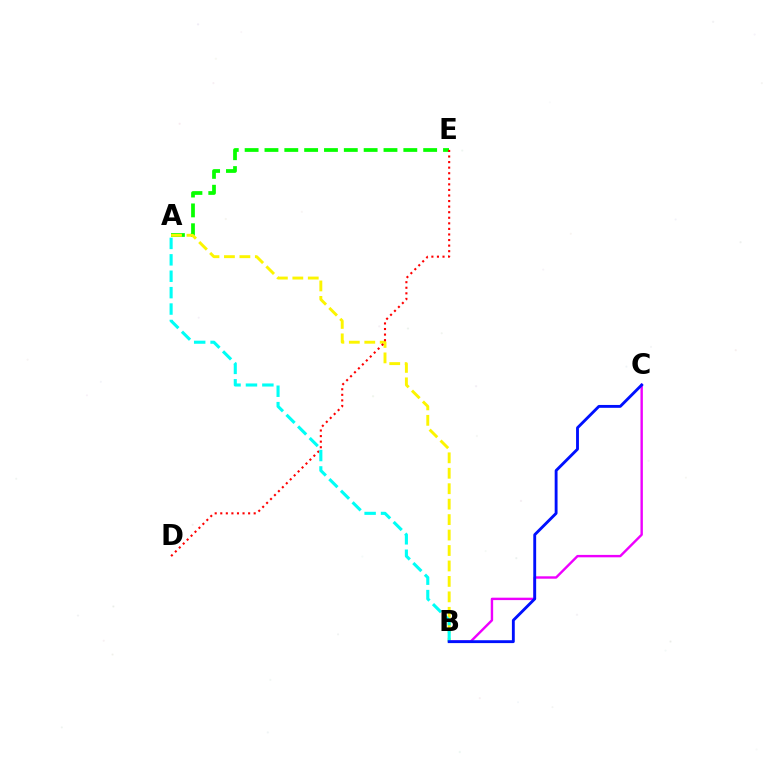{('A', 'E'): [{'color': '#08ff00', 'line_style': 'dashed', 'thickness': 2.69}], ('A', 'B'): [{'color': '#fcf500', 'line_style': 'dashed', 'thickness': 2.1}, {'color': '#00fff6', 'line_style': 'dashed', 'thickness': 2.23}], ('B', 'C'): [{'color': '#ee00ff', 'line_style': 'solid', 'thickness': 1.73}, {'color': '#0010ff', 'line_style': 'solid', 'thickness': 2.06}], ('D', 'E'): [{'color': '#ff0000', 'line_style': 'dotted', 'thickness': 1.51}]}